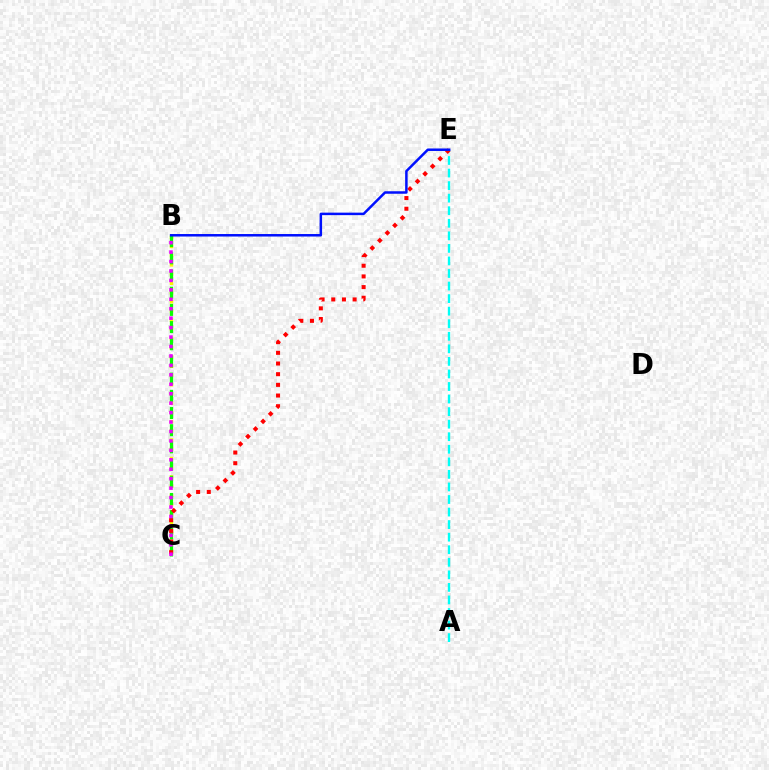{('A', 'E'): [{'color': '#00fff6', 'line_style': 'dashed', 'thickness': 1.71}], ('B', 'C'): [{'color': '#fcf500', 'line_style': 'dotted', 'thickness': 2.5}, {'color': '#08ff00', 'line_style': 'dashed', 'thickness': 2.33}, {'color': '#ee00ff', 'line_style': 'dotted', 'thickness': 2.57}], ('C', 'E'): [{'color': '#ff0000', 'line_style': 'dotted', 'thickness': 2.9}], ('B', 'E'): [{'color': '#0010ff', 'line_style': 'solid', 'thickness': 1.8}]}